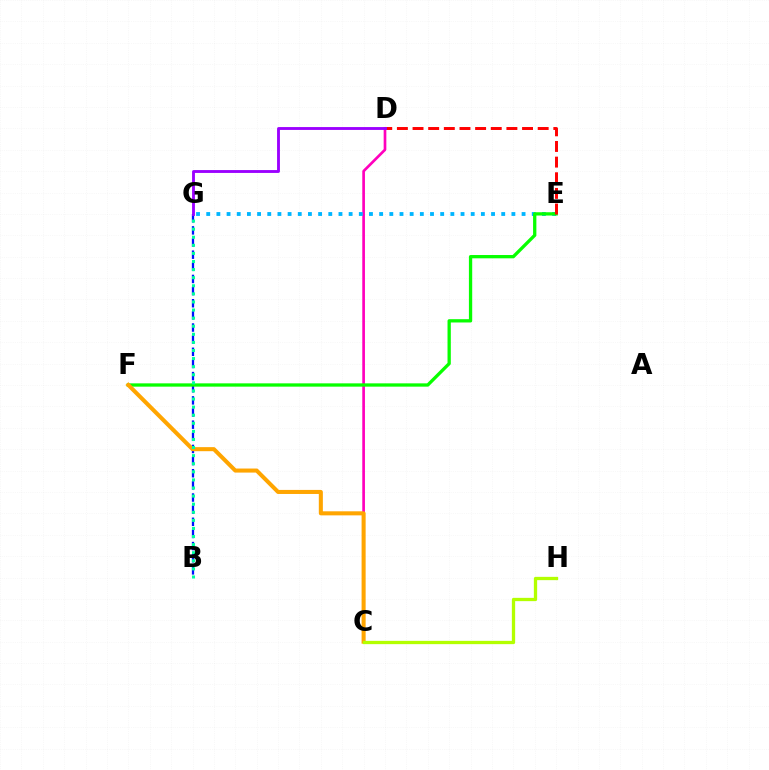{('C', 'D'): [{'color': '#ff00bd', 'line_style': 'solid', 'thickness': 1.93}], ('B', 'G'): [{'color': '#0010ff', 'line_style': 'dashed', 'thickness': 1.65}, {'color': '#00ff9d', 'line_style': 'dotted', 'thickness': 2.2}], ('E', 'G'): [{'color': '#00b5ff', 'line_style': 'dotted', 'thickness': 2.76}], ('E', 'F'): [{'color': '#08ff00', 'line_style': 'solid', 'thickness': 2.37}], ('C', 'F'): [{'color': '#ffa500', 'line_style': 'solid', 'thickness': 2.92}], ('D', 'E'): [{'color': '#ff0000', 'line_style': 'dashed', 'thickness': 2.13}], ('C', 'H'): [{'color': '#b3ff00', 'line_style': 'solid', 'thickness': 2.37}], ('D', 'G'): [{'color': '#9b00ff', 'line_style': 'solid', 'thickness': 2.06}]}